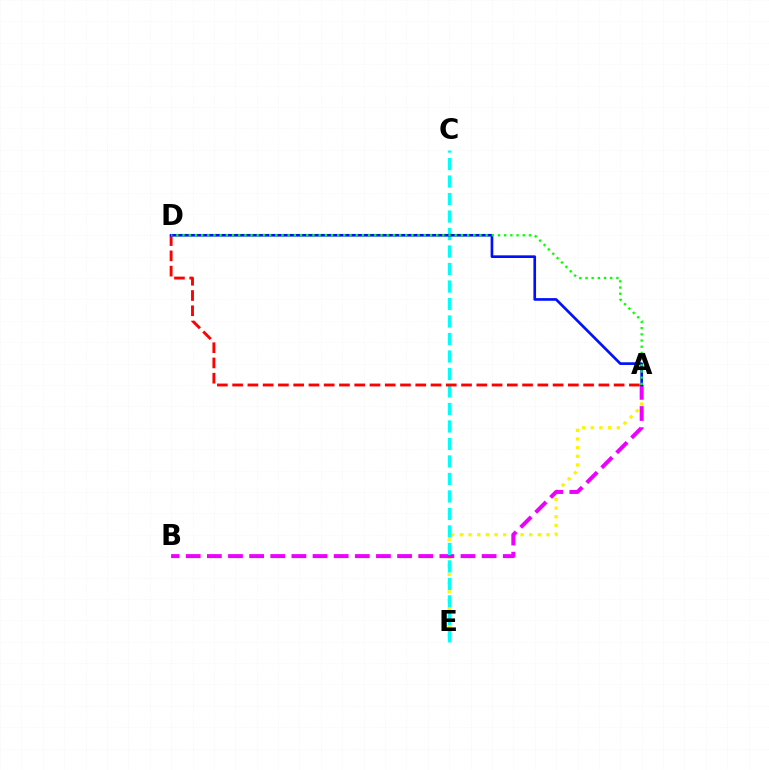{('A', 'E'): [{'color': '#fcf500', 'line_style': 'dotted', 'thickness': 2.35}], ('A', 'B'): [{'color': '#ee00ff', 'line_style': 'dashed', 'thickness': 2.87}], ('C', 'E'): [{'color': '#00fff6', 'line_style': 'dashed', 'thickness': 2.38}], ('A', 'D'): [{'color': '#ff0000', 'line_style': 'dashed', 'thickness': 2.07}, {'color': '#0010ff', 'line_style': 'solid', 'thickness': 1.91}, {'color': '#08ff00', 'line_style': 'dotted', 'thickness': 1.68}]}